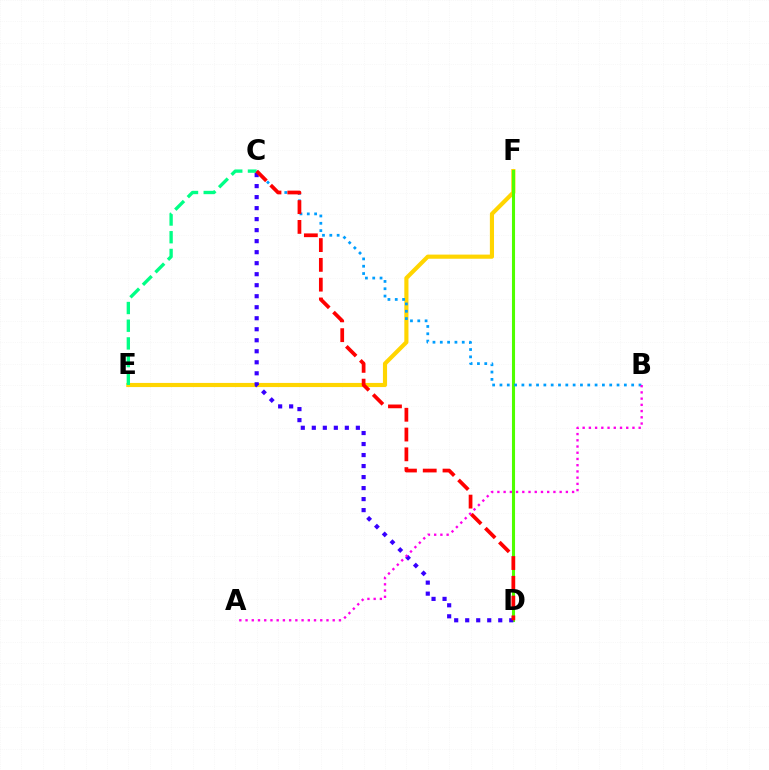{('E', 'F'): [{'color': '#ffd500', 'line_style': 'solid', 'thickness': 2.98}], ('D', 'F'): [{'color': '#4fff00', 'line_style': 'solid', 'thickness': 2.22}], ('C', 'E'): [{'color': '#00ff86', 'line_style': 'dashed', 'thickness': 2.4}], ('B', 'C'): [{'color': '#009eff', 'line_style': 'dotted', 'thickness': 1.99}], ('C', 'D'): [{'color': '#3700ff', 'line_style': 'dotted', 'thickness': 2.99}, {'color': '#ff0000', 'line_style': 'dashed', 'thickness': 2.69}], ('A', 'B'): [{'color': '#ff00ed', 'line_style': 'dotted', 'thickness': 1.69}]}